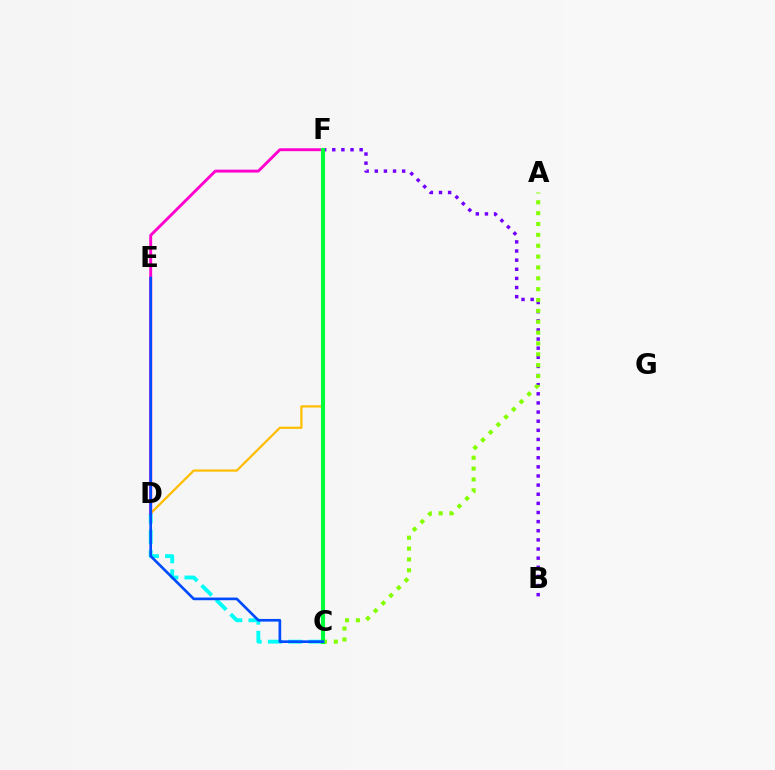{('C', 'D'): [{'color': '#00fff6', 'line_style': 'dashed', 'thickness': 2.77}], ('B', 'F'): [{'color': '#7200ff', 'line_style': 'dotted', 'thickness': 2.48}], ('A', 'C'): [{'color': '#84ff00', 'line_style': 'dotted', 'thickness': 2.95}], ('D', 'F'): [{'color': '#ffbd00', 'line_style': 'solid', 'thickness': 1.6}, {'color': '#ff00cf', 'line_style': 'solid', 'thickness': 2.09}], ('D', 'E'): [{'color': '#ff0000', 'line_style': 'solid', 'thickness': 1.53}], ('C', 'F'): [{'color': '#00ff39', 'line_style': 'solid', 'thickness': 2.95}], ('C', 'E'): [{'color': '#004bff', 'line_style': 'solid', 'thickness': 1.91}]}